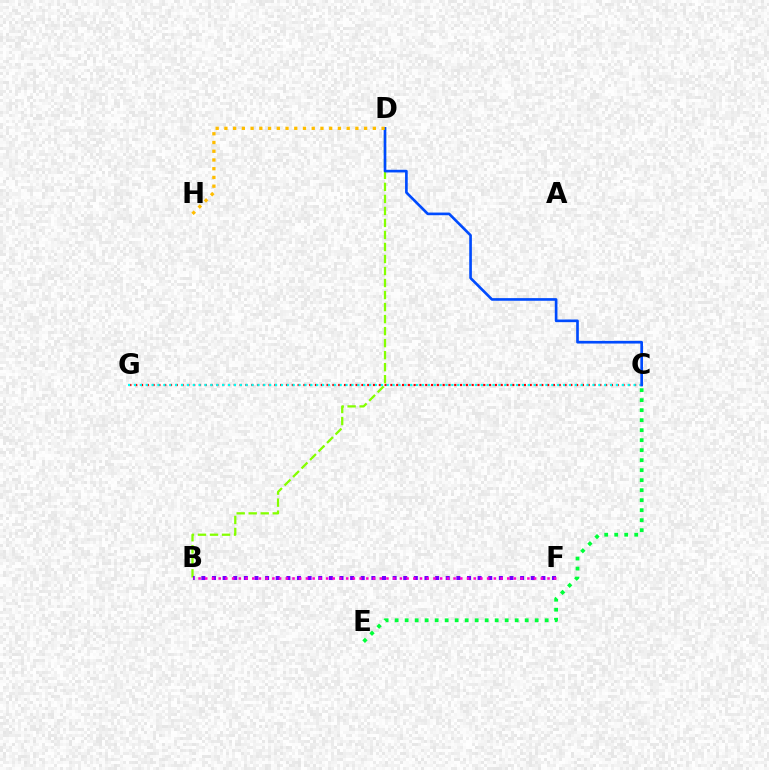{('C', 'G'): [{'color': '#ff0000', 'line_style': 'dotted', 'thickness': 1.58}, {'color': '#00fff6', 'line_style': 'dotted', 'thickness': 1.6}], ('B', 'D'): [{'color': '#84ff00', 'line_style': 'dashed', 'thickness': 1.63}], ('C', 'E'): [{'color': '#00ff39', 'line_style': 'dotted', 'thickness': 2.72}], ('C', 'D'): [{'color': '#004bff', 'line_style': 'solid', 'thickness': 1.91}], ('B', 'F'): [{'color': '#7200ff', 'line_style': 'dotted', 'thickness': 2.89}, {'color': '#ff00cf', 'line_style': 'dotted', 'thickness': 1.82}], ('D', 'H'): [{'color': '#ffbd00', 'line_style': 'dotted', 'thickness': 2.37}]}